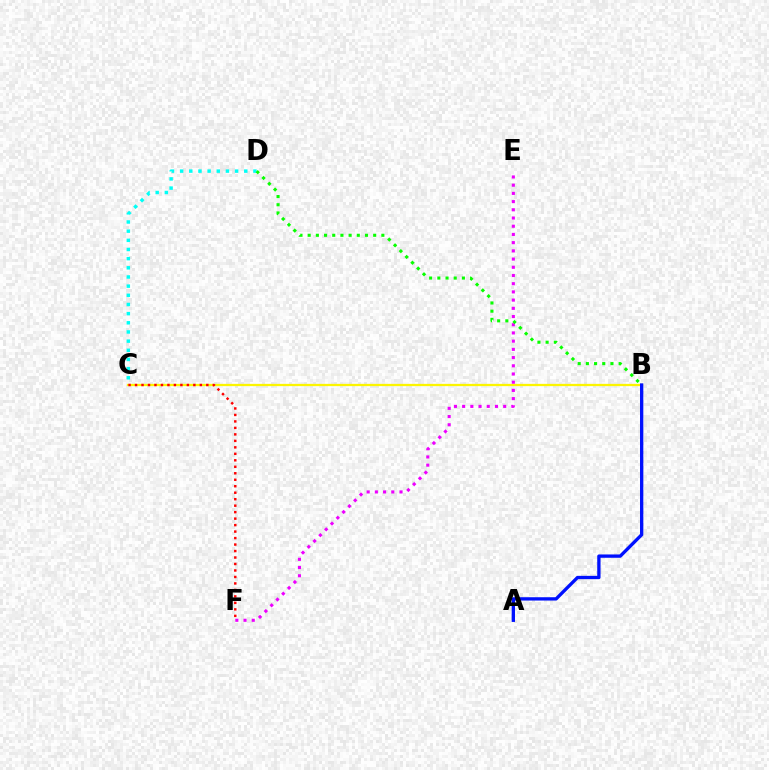{('B', 'C'): [{'color': '#fcf500', 'line_style': 'solid', 'thickness': 1.64}], ('C', 'D'): [{'color': '#00fff6', 'line_style': 'dotted', 'thickness': 2.49}], ('E', 'F'): [{'color': '#ee00ff', 'line_style': 'dotted', 'thickness': 2.23}], ('B', 'D'): [{'color': '#08ff00', 'line_style': 'dotted', 'thickness': 2.22}], ('C', 'F'): [{'color': '#ff0000', 'line_style': 'dotted', 'thickness': 1.76}], ('A', 'B'): [{'color': '#0010ff', 'line_style': 'solid', 'thickness': 2.39}]}